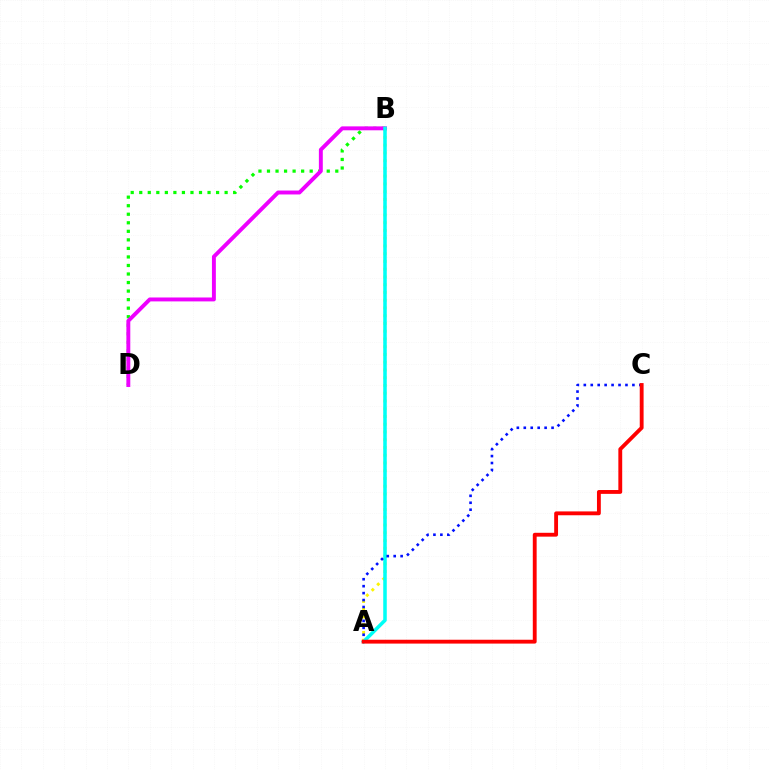{('A', 'B'): [{'color': '#fcf500', 'line_style': 'dotted', 'thickness': 2.11}, {'color': '#00fff6', 'line_style': 'solid', 'thickness': 2.55}], ('B', 'D'): [{'color': '#08ff00', 'line_style': 'dotted', 'thickness': 2.32}, {'color': '#ee00ff', 'line_style': 'solid', 'thickness': 2.82}], ('A', 'C'): [{'color': '#0010ff', 'line_style': 'dotted', 'thickness': 1.89}, {'color': '#ff0000', 'line_style': 'solid', 'thickness': 2.77}]}